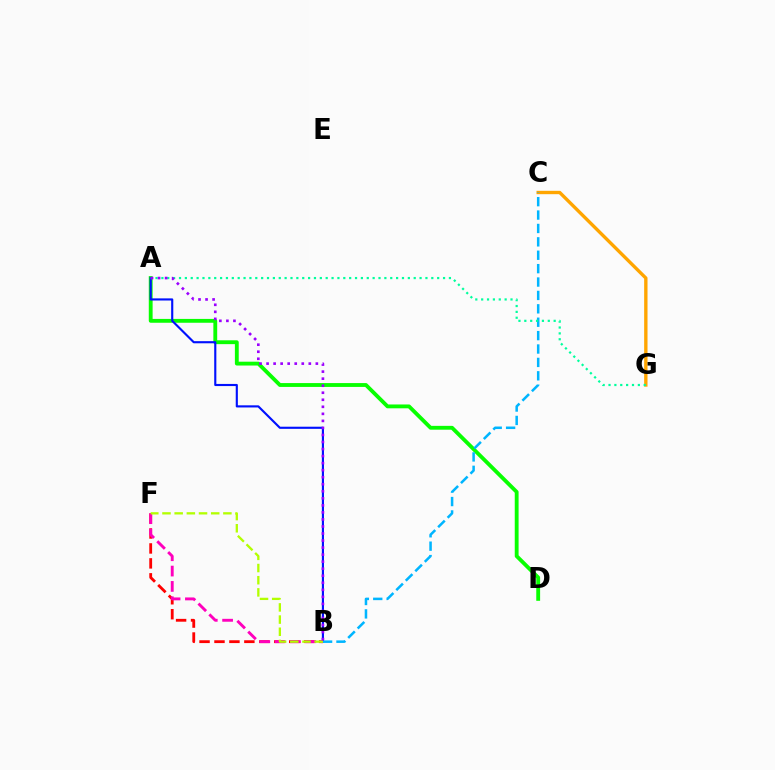{('A', 'D'): [{'color': '#08ff00', 'line_style': 'solid', 'thickness': 2.76}], ('C', 'G'): [{'color': '#ffa500', 'line_style': 'solid', 'thickness': 2.42}], ('A', 'B'): [{'color': '#0010ff', 'line_style': 'solid', 'thickness': 1.54}, {'color': '#9b00ff', 'line_style': 'dotted', 'thickness': 1.91}], ('B', 'F'): [{'color': '#ff0000', 'line_style': 'dashed', 'thickness': 2.03}, {'color': '#ff00bd', 'line_style': 'dashed', 'thickness': 2.08}, {'color': '#b3ff00', 'line_style': 'dashed', 'thickness': 1.65}], ('B', 'C'): [{'color': '#00b5ff', 'line_style': 'dashed', 'thickness': 1.82}], ('A', 'G'): [{'color': '#00ff9d', 'line_style': 'dotted', 'thickness': 1.59}]}